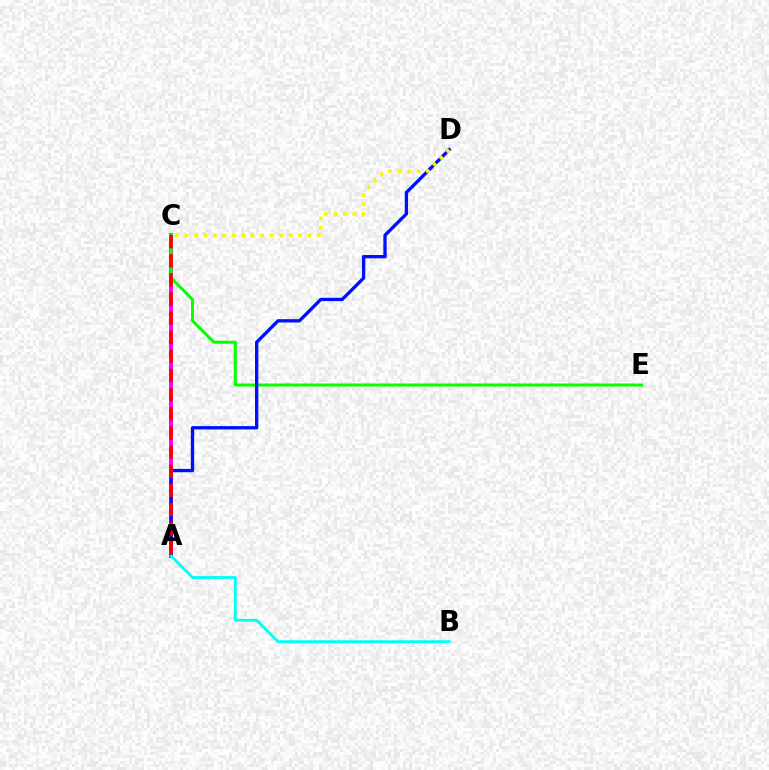{('A', 'C'): [{'color': '#ee00ff', 'line_style': 'solid', 'thickness': 2.76}, {'color': '#ff0000', 'line_style': 'dashed', 'thickness': 2.6}], ('C', 'E'): [{'color': '#08ff00', 'line_style': 'solid', 'thickness': 2.16}], ('A', 'D'): [{'color': '#0010ff', 'line_style': 'solid', 'thickness': 2.4}], ('C', 'D'): [{'color': '#fcf500', 'line_style': 'dotted', 'thickness': 2.57}], ('A', 'B'): [{'color': '#00fff6', 'line_style': 'solid', 'thickness': 2.04}]}